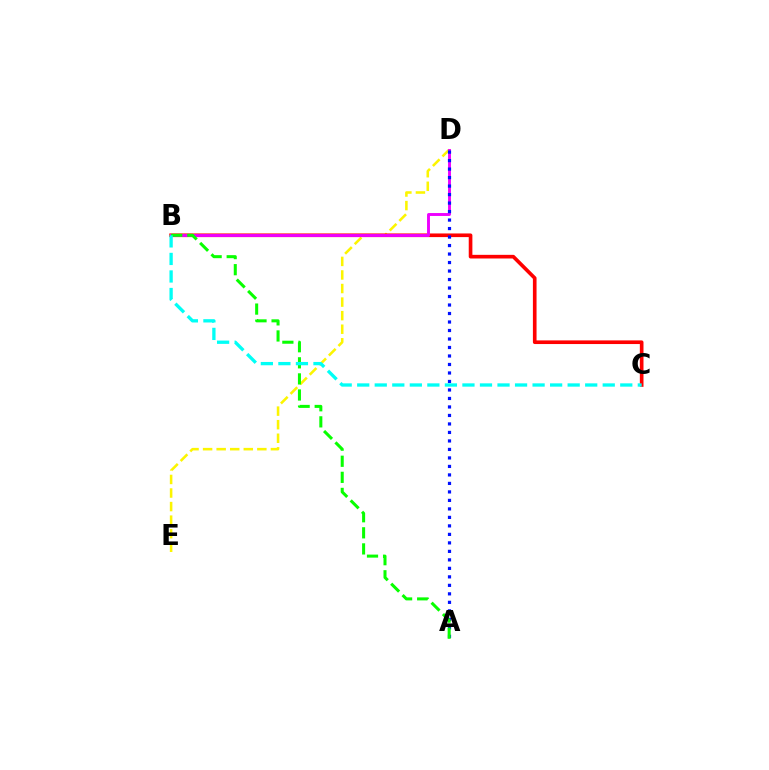{('D', 'E'): [{'color': '#fcf500', 'line_style': 'dashed', 'thickness': 1.84}], ('B', 'C'): [{'color': '#ff0000', 'line_style': 'solid', 'thickness': 2.63}, {'color': '#00fff6', 'line_style': 'dashed', 'thickness': 2.38}], ('B', 'D'): [{'color': '#ee00ff', 'line_style': 'solid', 'thickness': 2.09}], ('A', 'D'): [{'color': '#0010ff', 'line_style': 'dotted', 'thickness': 2.31}], ('A', 'B'): [{'color': '#08ff00', 'line_style': 'dashed', 'thickness': 2.19}]}